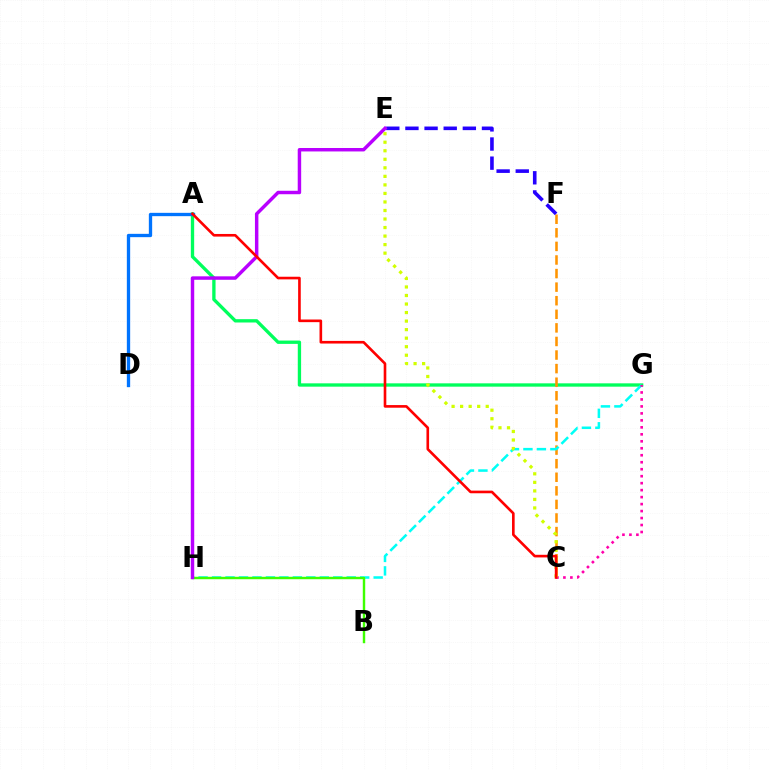{('A', 'G'): [{'color': '#00ff5c', 'line_style': 'solid', 'thickness': 2.39}], ('C', 'F'): [{'color': '#ff9400', 'line_style': 'dashed', 'thickness': 1.84}], ('G', 'H'): [{'color': '#00fff6', 'line_style': 'dashed', 'thickness': 1.83}], ('B', 'H'): [{'color': '#3dff00', 'line_style': 'solid', 'thickness': 1.74}], ('C', 'G'): [{'color': '#ff00ac', 'line_style': 'dotted', 'thickness': 1.9}], ('A', 'D'): [{'color': '#0074ff', 'line_style': 'solid', 'thickness': 2.39}], ('E', 'F'): [{'color': '#2500ff', 'line_style': 'dashed', 'thickness': 2.6}], ('E', 'H'): [{'color': '#b900ff', 'line_style': 'solid', 'thickness': 2.49}], ('C', 'E'): [{'color': '#d1ff00', 'line_style': 'dotted', 'thickness': 2.32}], ('A', 'C'): [{'color': '#ff0000', 'line_style': 'solid', 'thickness': 1.9}]}